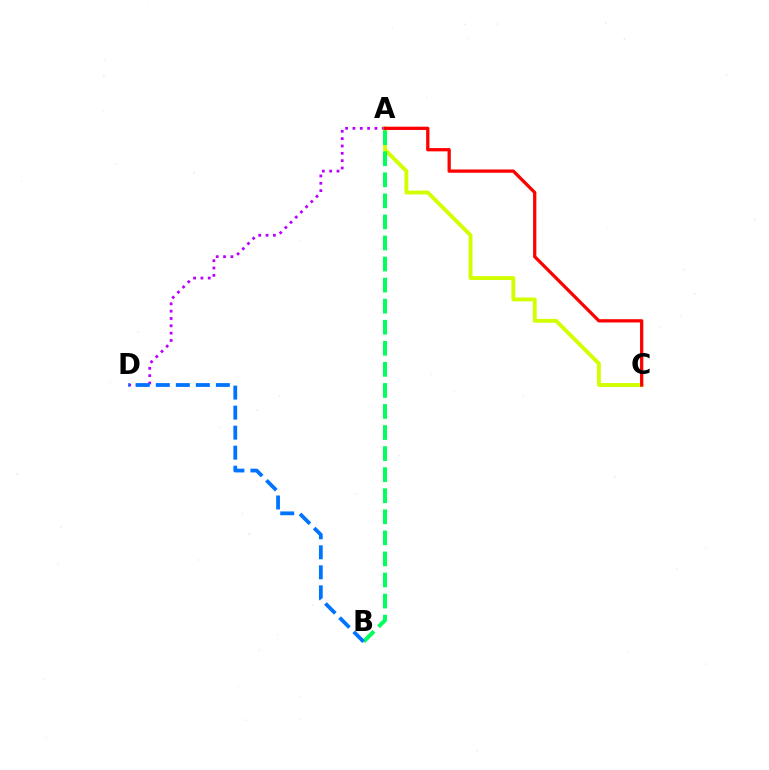{('A', 'D'): [{'color': '#b900ff', 'line_style': 'dotted', 'thickness': 1.99}], ('A', 'C'): [{'color': '#d1ff00', 'line_style': 'solid', 'thickness': 2.79}, {'color': '#ff0000', 'line_style': 'solid', 'thickness': 2.36}], ('A', 'B'): [{'color': '#00ff5c', 'line_style': 'dashed', 'thickness': 2.86}], ('B', 'D'): [{'color': '#0074ff', 'line_style': 'dashed', 'thickness': 2.72}]}